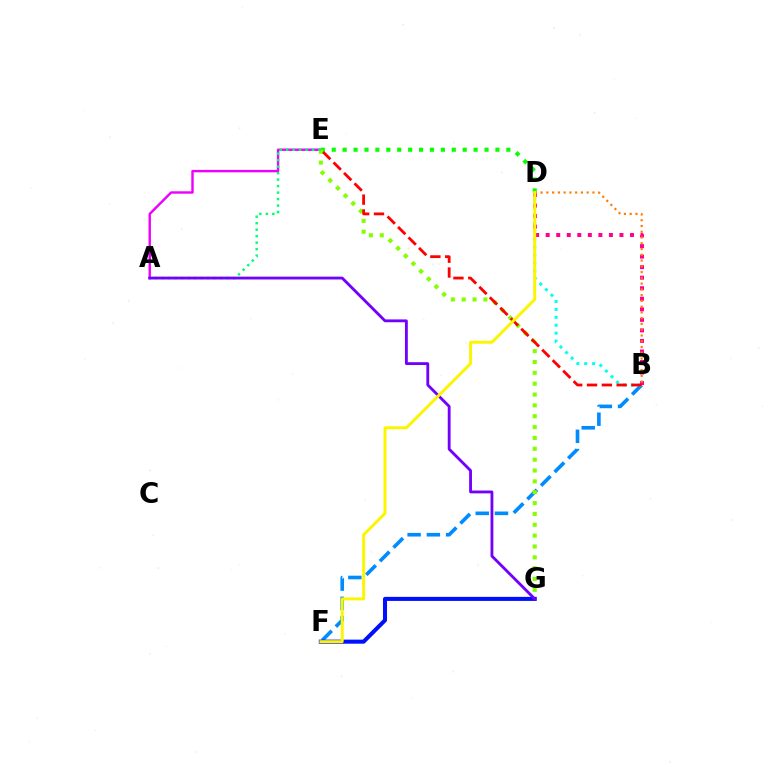{('B', 'F'): [{'color': '#008cff', 'line_style': 'dashed', 'thickness': 2.61}], ('B', 'D'): [{'color': '#00fff6', 'line_style': 'dotted', 'thickness': 2.15}, {'color': '#ff0094', 'line_style': 'dotted', 'thickness': 2.86}, {'color': '#ff7c00', 'line_style': 'dotted', 'thickness': 1.57}], ('F', 'G'): [{'color': '#0010ff', 'line_style': 'solid', 'thickness': 2.92}], ('A', 'E'): [{'color': '#ee00ff', 'line_style': 'solid', 'thickness': 1.74}, {'color': '#00ff74', 'line_style': 'dotted', 'thickness': 1.76}], ('D', 'E'): [{'color': '#08ff00', 'line_style': 'dotted', 'thickness': 2.96}], ('E', 'G'): [{'color': '#84ff00', 'line_style': 'dotted', 'thickness': 2.95}], ('B', 'E'): [{'color': '#ff0000', 'line_style': 'dashed', 'thickness': 2.01}], ('A', 'G'): [{'color': '#7200ff', 'line_style': 'solid', 'thickness': 2.04}], ('D', 'F'): [{'color': '#fcf500', 'line_style': 'solid', 'thickness': 2.13}]}